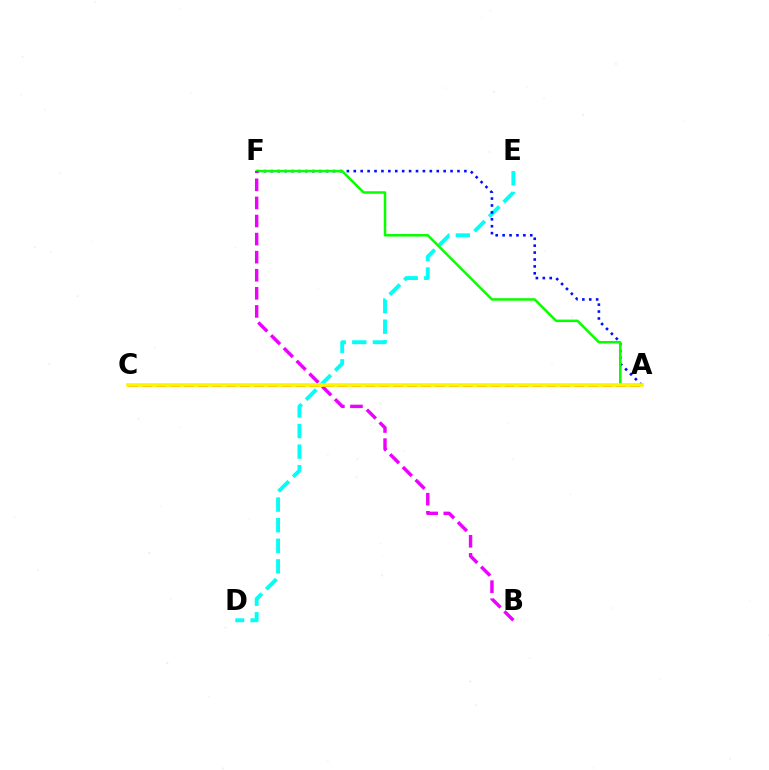{('D', 'E'): [{'color': '#00fff6', 'line_style': 'dashed', 'thickness': 2.8}], ('A', 'F'): [{'color': '#0010ff', 'line_style': 'dotted', 'thickness': 1.88}, {'color': '#08ff00', 'line_style': 'solid', 'thickness': 1.81}], ('B', 'F'): [{'color': '#ee00ff', 'line_style': 'dashed', 'thickness': 2.46}], ('A', 'C'): [{'color': '#ff0000', 'line_style': 'dashed', 'thickness': 1.89}, {'color': '#fcf500', 'line_style': 'solid', 'thickness': 2.62}]}